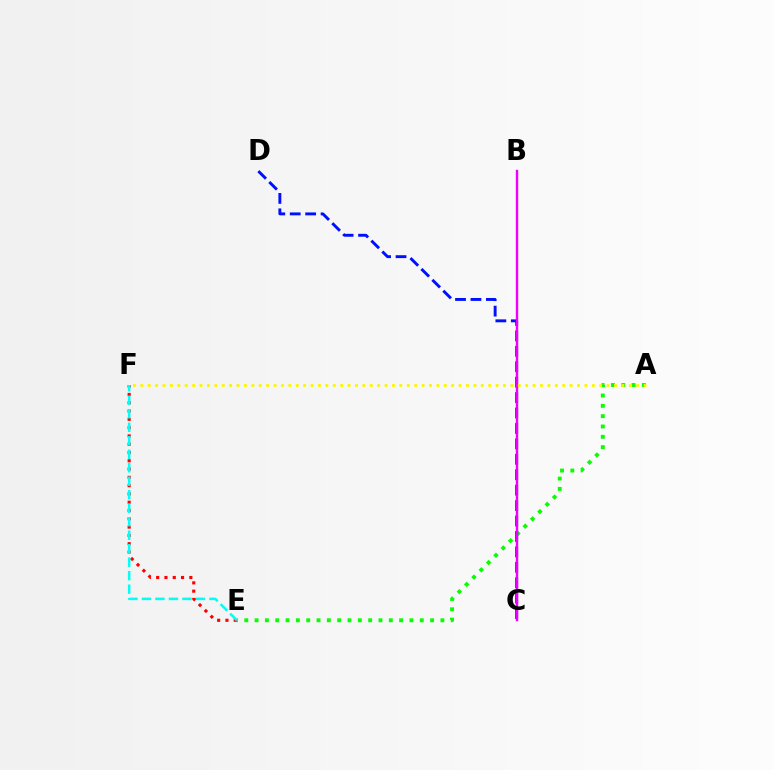{('A', 'E'): [{'color': '#08ff00', 'line_style': 'dotted', 'thickness': 2.8}], ('C', 'D'): [{'color': '#0010ff', 'line_style': 'dashed', 'thickness': 2.1}], ('E', 'F'): [{'color': '#ff0000', 'line_style': 'dotted', 'thickness': 2.25}, {'color': '#00fff6', 'line_style': 'dashed', 'thickness': 1.83}], ('B', 'C'): [{'color': '#ee00ff', 'line_style': 'solid', 'thickness': 1.73}], ('A', 'F'): [{'color': '#fcf500', 'line_style': 'dotted', 'thickness': 2.01}]}